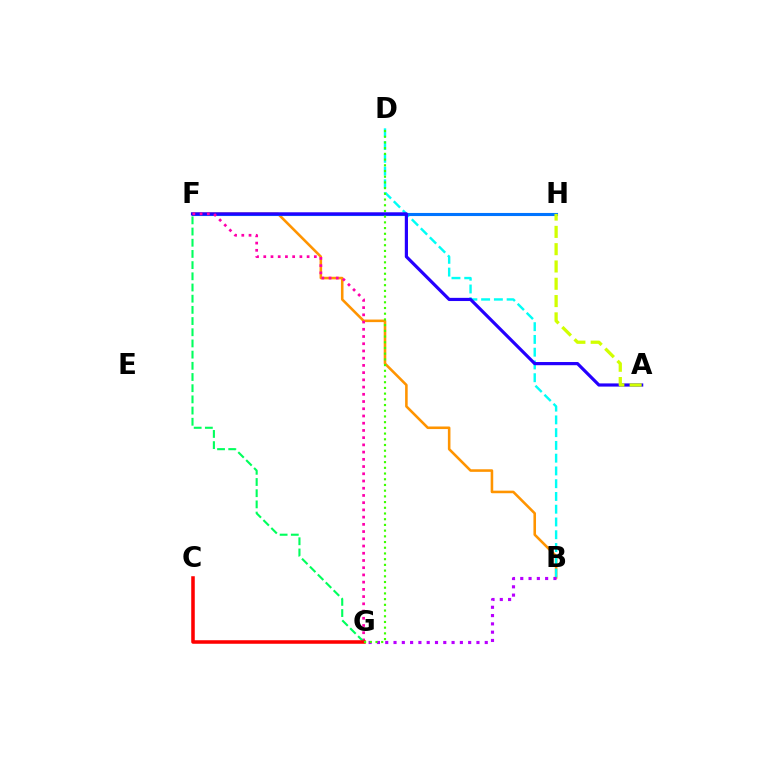{('B', 'F'): [{'color': '#ff9400', 'line_style': 'solid', 'thickness': 1.85}], ('B', 'D'): [{'color': '#00fff6', 'line_style': 'dashed', 'thickness': 1.73}], ('F', 'H'): [{'color': '#0074ff', 'line_style': 'solid', 'thickness': 2.22}], ('A', 'F'): [{'color': '#2500ff', 'line_style': 'solid', 'thickness': 2.29}], ('F', 'G'): [{'color': '#ff00ac', 'line_style': 'dotted', 'thickness': 1.96}, {'color': '#00ff5c', 'line_style': 'dashed', 'thickness': 1.52}], ('B', 'G'): [{'color': '#b900ff', 'line_style': 'dotted', 'thickness': 2.25}], ('C', 'G'): [{'color': '#ff0000', 'line_style': 'solid', 'thickness': 2.55}], ('A', 'H'): [{'color': '#d1ff00', 'line_style': 'dashed', 'thickness': 2.35}], ('D', 'G'): [{'color': '#3dff00', 'line_style': 'dotted', 'thickness': 1.55}]}